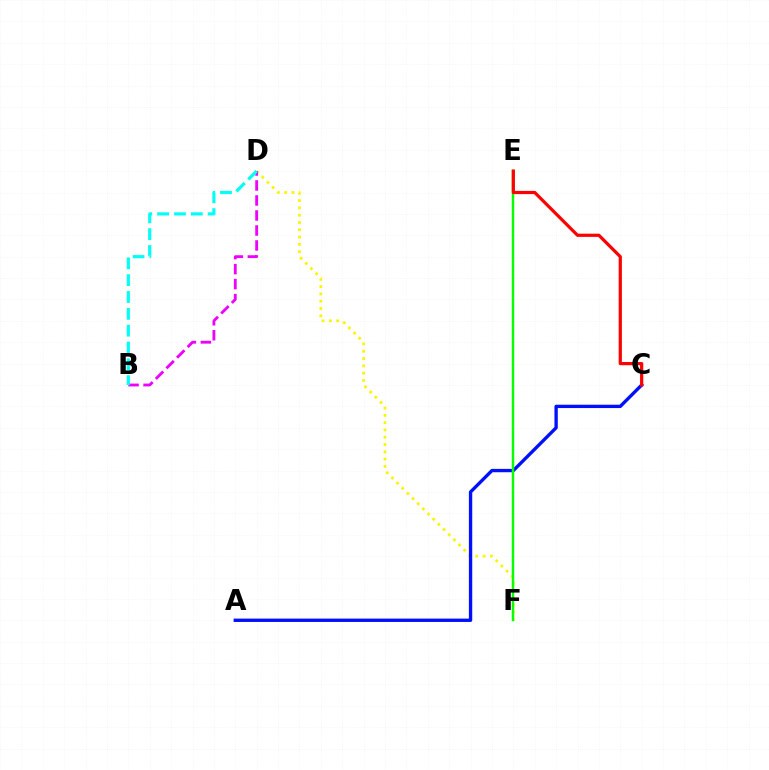{('D', 'F'): [{'color': '#fcf500', 'line_style': 'dotted', 'thickness': 1.98}], ('A', 'C'): [{'color': '#0010ff', 'line_style': 'solid', 'thickness': 2.41}], ('B', 'D'): [{'color': '#ee00ff', 'line_style': 'dashed', 'thickness': 2.04}, {'color': '#00fff6', 'line_style': 'dashed', 'thickness': 2.29}], ('E', 'F'): [{'color': '#08ff00', 'line_style': 'solid', 'thickness': 1.78}], ('C', 'E'): [{'color': '#ff0000', 'line_style': 'solid', 'thickness': 2.31}]}